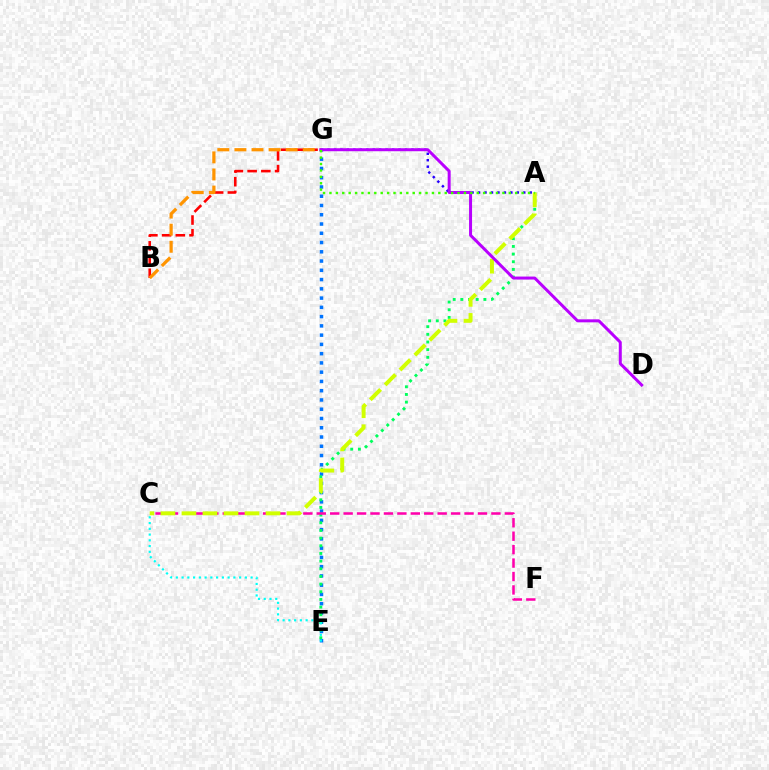{('E', 'G'): [{'color': '#0074ff', 'line_style': 'dotted', 'thickness': 2.52}], ('A', 'E'): [{'color': '#00ff5c', 'line_style': 'dotted', 'thickness': 2.08}], ('B', 'G'): [{'color': '#ff0000', 'line_style': 'dashed', 'thickness': 1.86}, {'color': '#ff9400', 'line_style': 'dashed', 'thickness': 2.32}], ('A', 'G'): [{'color': '#2500ff', 'line_style': 'dotted', 'thickness': 1.75}, {'color': '#3dff00', 'line_style': 'dotted', 'thickness': 1.74}], ('C', 'F'): [{'color': '#ff00ac', 'line_style': 'dashed', 'thickness': 1.82}], ('A', 'C'): [{'color': '#d1ff00', 'line_style': 'dashed', 'thickness': 2.86}], ('D', 'G'): [{'color': '#b900ff', 'line_style': 'solid', 'thickness': 2.16}], ('C', 'E'): [{'color': '#00fff6', 'line_style': 'dotted', 'thickness': 1.56}]}